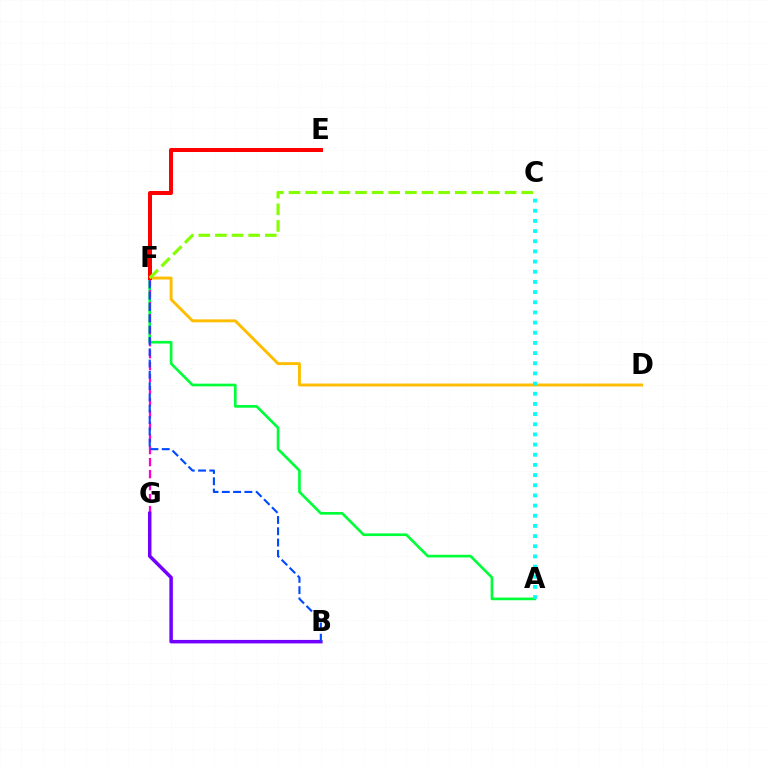{('A', 'F'): [{'color': '#00ff39', 'line_style': 'solid', 'thickness': 1.92}], ('F', 'G'): [{'color': '#ff00cf', 'line_style': 'dashed', 'thickness': 1.63}], ('D', 'F'): [{'color': '#ffbd00', 'line_style': 'solid', 'thickness': 2.1}], ('B', 'G'): [{'color': '#7200ff', 'line_style': 'solid', 'thickness': 2.52}], ('B', 'F'): [{'color': '#004bff', 'line_style': 'dashed', 'thickness': 1.53}], ('E', 'F'): [{'color': '#ff0000', 'line_style': 'solid', 'thickness': 2.89}], ('C', 'F'): [{'color': '#84ff00', 'line_style': 'dashed', 'thickness': 2.26}], ('A', 'C'): [{'color': '#00fff6', 'line_style': 'dotted', 'thickness': 2.76}]}